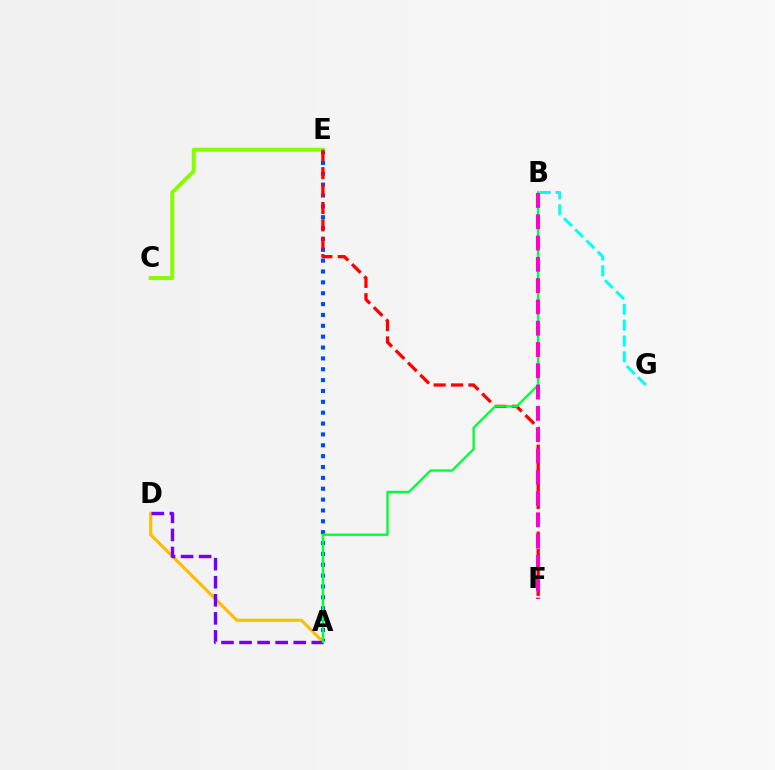{('A', 'E'): [{'color': '#004bff', 'line_style': 'dotted', 'thickness': 2.95}], ('A', 'D'): [{'color': '#ffbd00', 'line_style': 'solid', 'thickness': 2.25}, {'color': '#7200ff', 'line_style': 'dashed', 'thickness': 2.45}], ('B', 'G'): [{'color': '#00fff6', 'line_style': 'dashed', 'thickness': 2.15}], ('C', 'E'): [{'color': '#84ff00', 'line_style': 'solid', 'thickness': 2.87}], ('E', 'F'): [{'color': '#ff0000', 'line_style': 'dashed', 'thickness': 2.36}], ('A', 'B'): [{'color': '#00ff39', 'line_style': 'solid', 'thickness': 1.7}], ('B', 'F'): [{'color': '#ff00cf', 'line_style': 'dashed', 'thickness': 2.89}]}